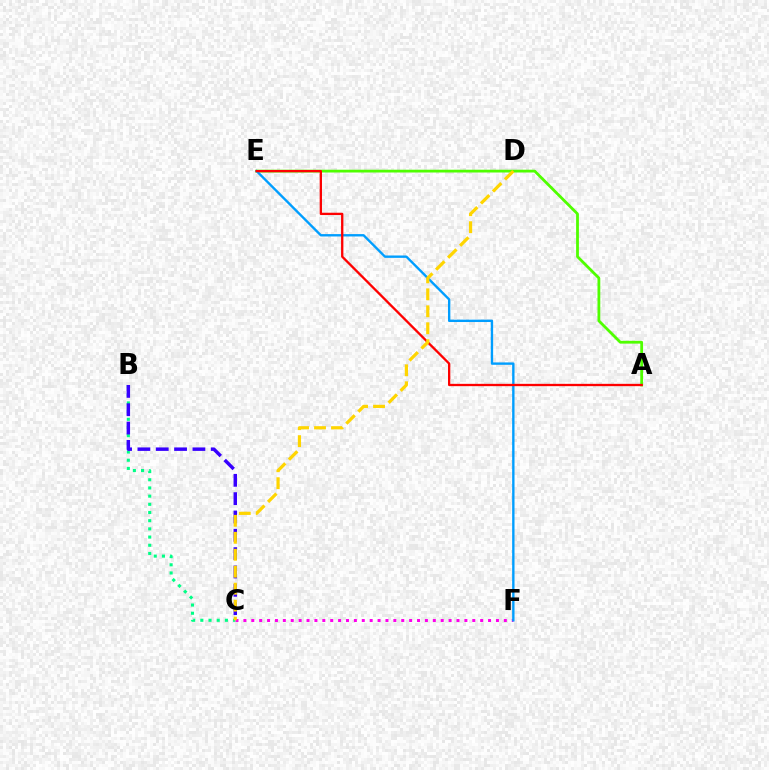{('C', 'F'): [{'color': '#ff00ed', 'line_style': 'dotted', 'thickness': 2.14}], ('B', 'C'): [{'color': '#00ff86', 'line_style': 'dotted', 'thickness': 2.22}, {'color': '#3700ff', 'line_style': 'dashed', 'thickness': 2.49}], ('A', 'E'): [{'color': '#4fff00', 'line_style': 'solid', 'thickness': 2.01}, {'color': '#ff0000', 'line_style': 'solid', 'thickness': 1.66}], ('E', 'F'): [{'color': '#009eff', 'line_style': 'solid', 'thickness': 1.71}], ('C', 'D'): [{'color': '#ffd500', 'line_style': 'dashed', 'thickness': 2.31}]}